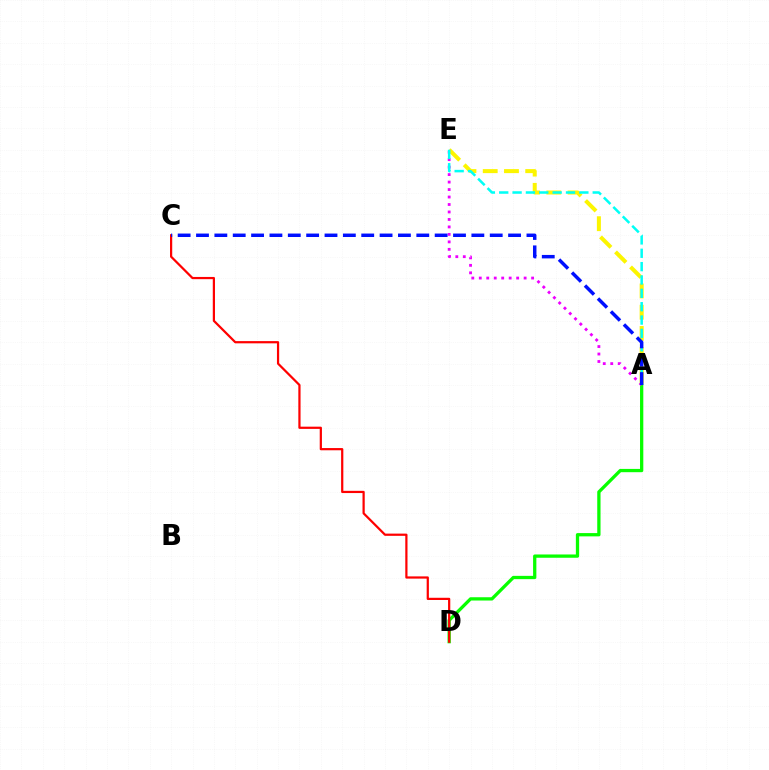{('A', 'D'): [{'color': '#08ff00', 'line_style': 'solid', 'thickness': 2.36}], ('C', 'D'): [{'color': '#ff0000', 'line_style': 'solid', 'thickness': 1.6}], ('A', 'E'): [{'color': '#ee00ff', 'line_style': 'dotted', 'thickness': 2.03}, {'color': '#fcf500', 'line_style': 'dashed', 'thickness': 2.89}, {'color': '#00fff6', 'line_style': 'dashed', 'thickness': 1.81}], ('A', 'C'): [{'color': '#0010ff', 'line_style': 'dashed', 'thickness': 2.49}]}